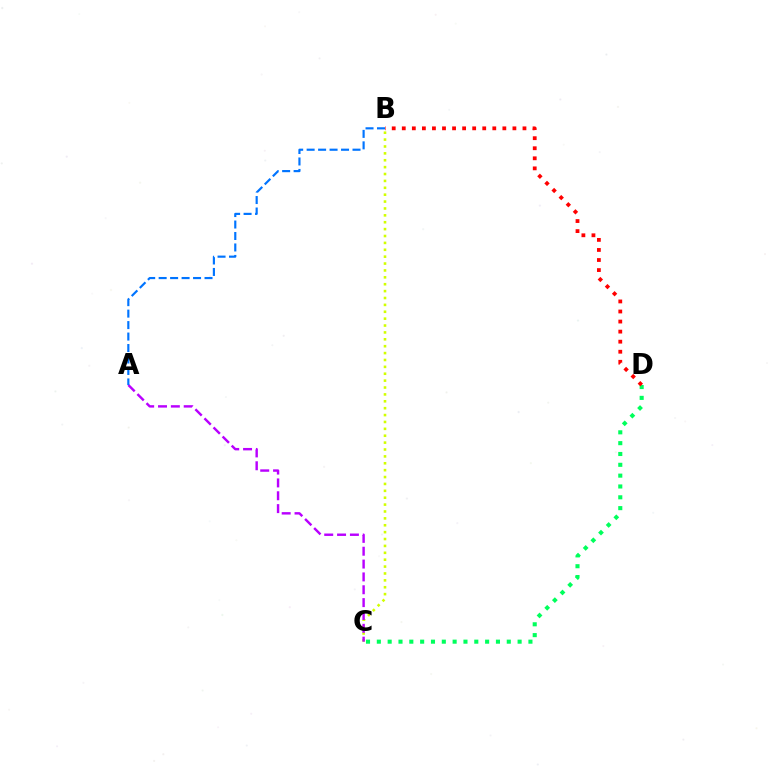{('C', 'D'): [{'color': '#00ff5c', 'line_style': 'dotted', 'thickness': 2.94}], ('B', 'C'): [{'color': '#d1ff00', 'line_style': 'dotted', 'thickness': 1.87}], ('B', 'D'): [{'color': '#ff0000', 'line_style': 'dotted', 'thickness': 2.73}], ('A', 'C'): [{'color': '#b900ff', 'line_style': 'dashed', 'thickness': 1.75}], ('A', 'B'): [{'color': '#0074ff', 'line_style': 'dashed', 'thickness': 1.56}]}